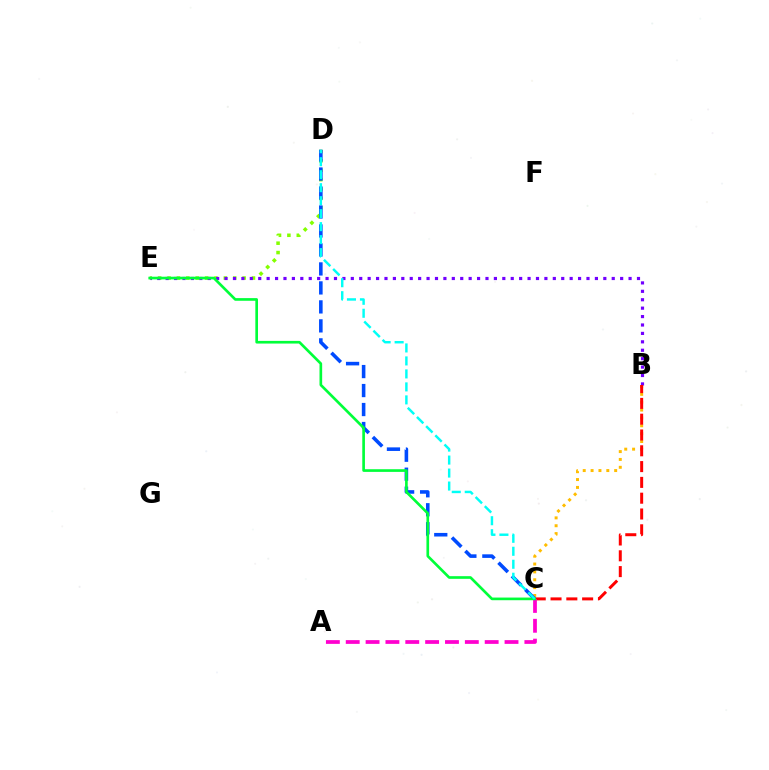{('D', 'E'): [{'color': '#84ff00', 'line_style': 'dotted', 'thickness': 2.55}], ('B', 'C'): [{'color': '#ffbd00', 'line_style': 'dotted', 'thickness': 2.14}, {'color': '#ff0000', 'line_style': 'dashed', 'thickness': 2.15}], ('C', 'D'): [{'color': '#004bff', 'line_style': 'dashed', 'thickness': 2.58}, {'color': '#00fff6', 'line_style': 'dashed', 'thickness': 1.76}], ('B', 'E'): [{'color': '#7200ff', 'line_style': 'dotted', 'thickness': 2.29}], ('A', 'C'): [{'color': '#ff00cf', 'line_style': 'dashed', 'thickness': 2.7}], ('C', 'E'): [{'color': '#00ff39', 'line_style': 'solid', 'thickness': 1.92}]}